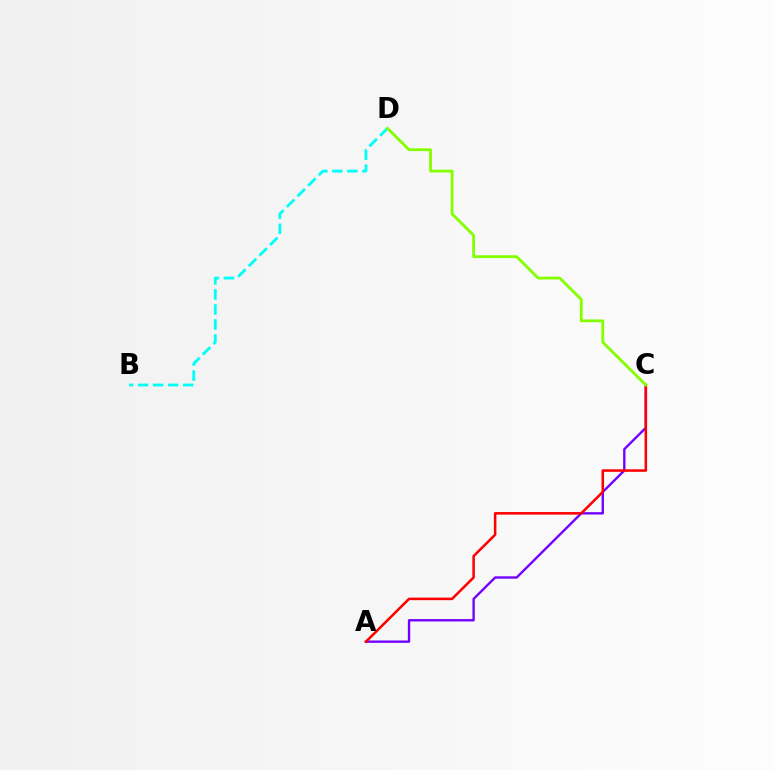{('A', 'C'): [{'color': '#7200ff', 'line_style': 'solid', 'thickness': 1.7}, {'color': '#ff0000', 'line_style': 'solid', 'thickness': 1.83}], ('B', 'D'): [{'color': '#00fff6', 'line_style': 'dashed', 'thickness': 2.04}], ('C', 'D'): [{'color': '#84ff00', 'line_style': 'solid', 'thickness': 2.02}]}